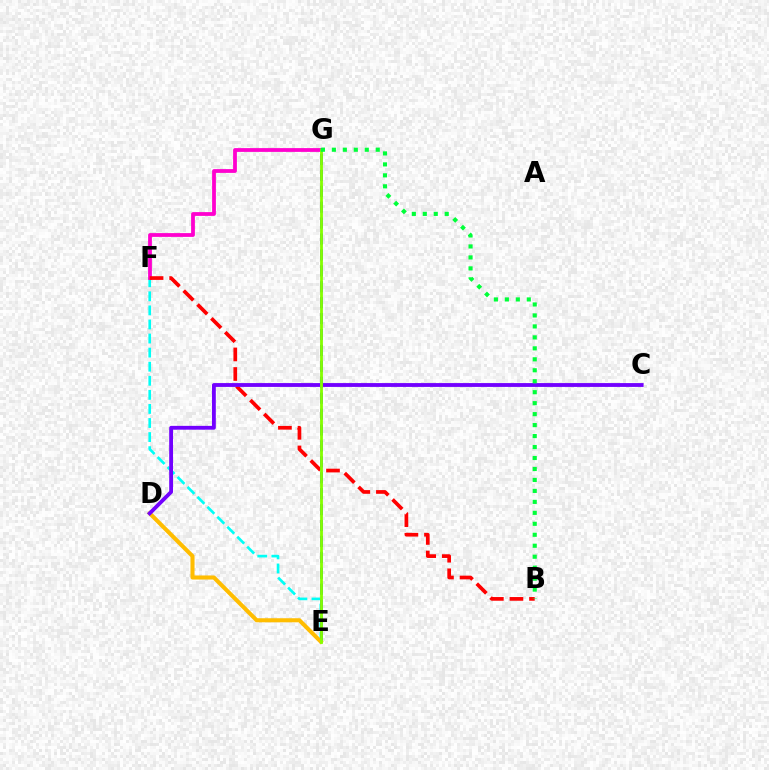{('E', 'F'): [{'color': '#00fff6', 'line_style': 'dashed', 'thickness': 1.91}], ('F', 'G'): [{'color': '#ff00cf', 'line_style': 'solid', 'thickness': 2.72}], ('E', 'G'): [{'color': '#004bff', 'line_style': 'dashed', 'thickness': 2.16}, {'color': '#84ff00', 'line_style': 'solid', 'thickness': 2.02}], ('B', 'F'): [{'color': '#ff0000', 'line_style': 'dashed', 'thickness': 2.66}], ('D', 'E'): [{'color': '#ffbd00', 'line_style': 'solid', 'thickness': 2.93}], ('C', 'D'): [{'color': '#7200ff', 'line_style': 'solid', 'thickness': 2.76}], ('B', 'G'): [{'color': '#00ff39', 'line_style': 'dotted', 'thickness': 2.98}]}